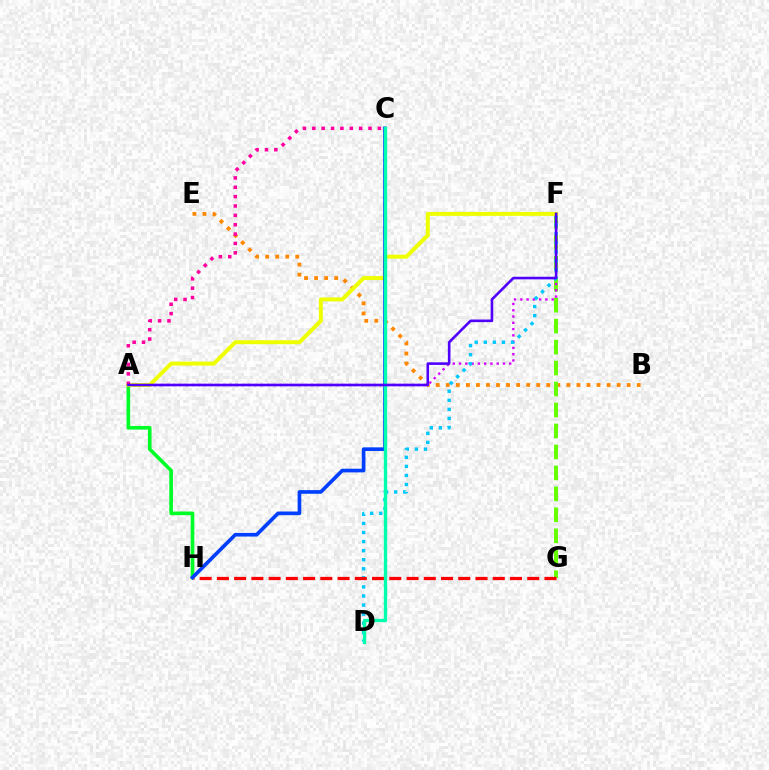{('A', 'H'): [{'color': '#00ff27', 'line_style': 'solid', 'thickness': 2.62}], ('B', 'E'): [{'color': '#ff8800', 'line_style': 'dotted', 'thickness': 2.73}], ('F', 'G'): [{'color': '#66ff00', 'line_style': 'dashed', 'thickness': 2.85}], ('A', 'F'): [{'color': '#d600ff', 'line_style': 'dotted', 'thickness': 1.7}, {'color': '#eeff00', 'line_style': 'solid', 'thickness': 2.86}, {'color': '#4f00ff', 'line_style': 'solid', 'thickness': 1.87}], ('D', 'F'): [{'color': '#00c7ff', 'line_style': 'dotted', 'thickness': 2.47}], ('G', 'H'): [{'color': '#ff0000', 'line_style': 'dashed', 'thickness': 2.34}], ('C', 'H'): [{'color': '#003fff', 'line_style': 'solid', 'thickness': 2.63}], ('C', 'D'): [{'color': '#00ffaf', 'line_style': 'solid', 'thickness': 2.41}], ('A', 'C'): [{'color': '#ff00a0', 'line_style': 'dotted', 'thickness': 2.55}]}